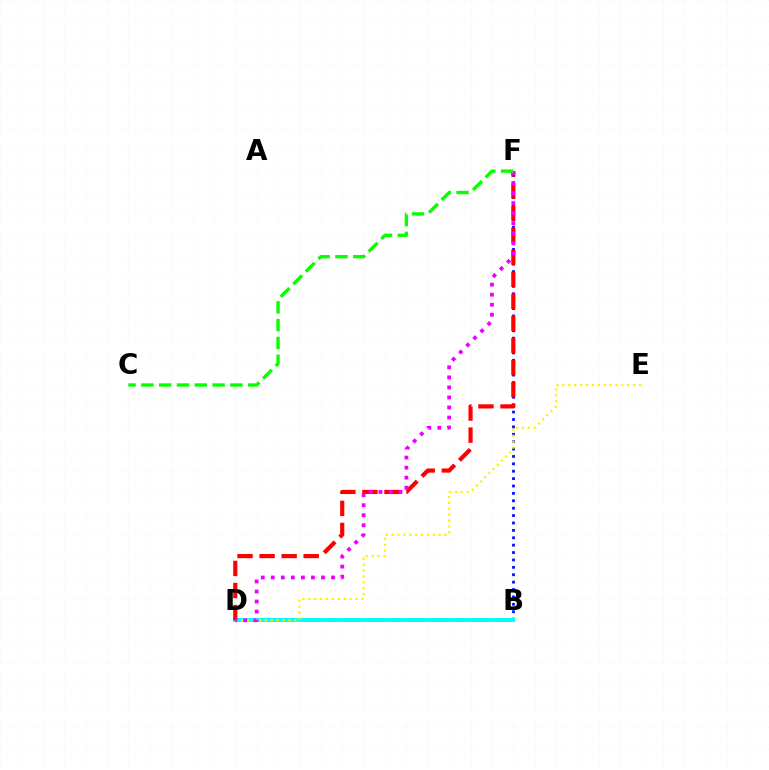{('B', 'F'): [{'color': '#0010ff', 'line_style': 'dotted', 'thickness': 2.01}], ('B', 'D'): [{'color': '#00fff6', 'line_style': 'solid', 'thickness': 2.89}], ('D', 'E'): [{'color': '#fcf500', 'line_style': 'dotted', 'thickness': 1.6}], ('D', 'F'): [{'color': '#ff0000', 'line_style': 'dashed', 'thickness': 3.0}, {'color': '#ee00ff', 'line_style': 'dotted', 'thickness': 2.73}], ('C', 'F'): [{'color': '#08ff00', 'line_style': 'dashed', 'thickness': 2.42}]}